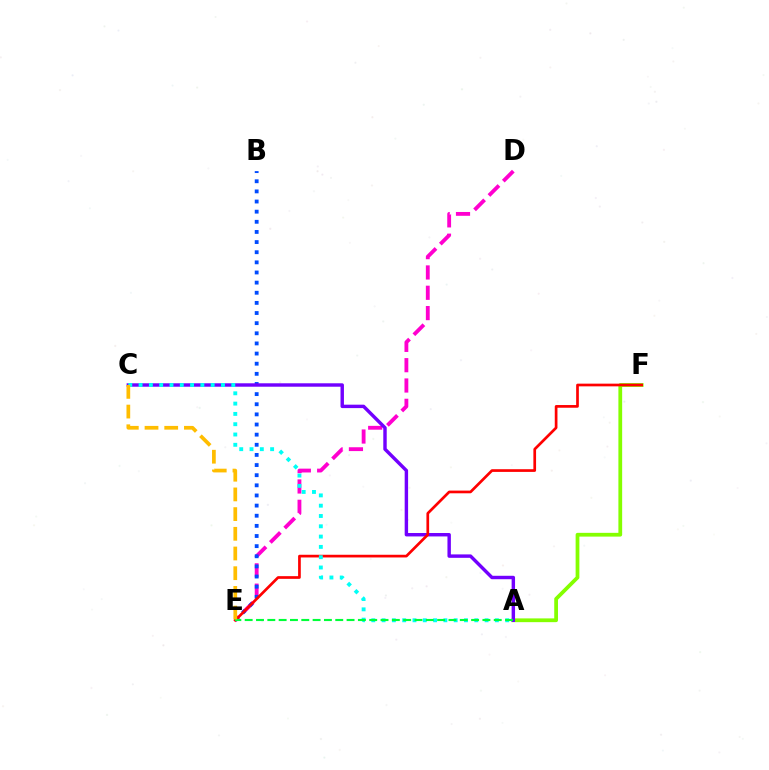{('D', 'E'): [{'color': '#ff00cf', 'line_style': 'dashed', 'thickness': 2.76}], ('A', 'F'): [{'color': '#84ff00', 'line_style': 'solid', 'thickness': 2.7}], ('B', 'E'): [{'color': '#004bff', 'line_style': 'dotted', 'thickness': 2.75}], ('A', 'C'): [{'color': '#7200ff', 'line_style': 'solid', 'thickness': 2.47}, {'color': '#00fff6', 'line_style': 'dotted', 'thickness': 2.8}], ('E', 'F'): [{'color': '#ff0000', 'line_style': 'solid', 'thickness': 1.94}], ('A', 'E'): [{'color': '#00ff39', 'line_style': 'dashed', 'thickness': 1.54}], ('C', 'E'): [{'color': '#ffbd00', 'line_style': 'dashed', 'thickness': 2.68}]}